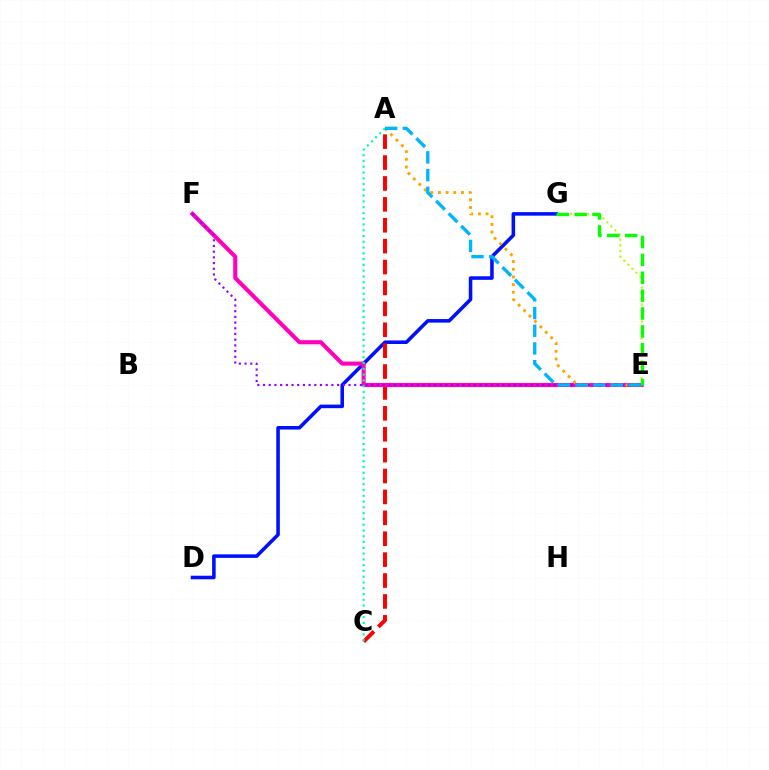{('E', 'G'): [{'color': '#b3ff00', 'line_style': 'dotted', 'thickness': 1.54}, {'color': '#08ff00', 'line_style': 'dashed', 'thickness': 2.43}], ('D', 'G'): [{'color': '#0010ff', 'line_style': 'solid', 'thickness': 2.56}], ('A', 'C'): [{'color': '#ff0000', 'line_style': 'dashed', 'thickness': 2.84}, {'color': '#00ff9d', 'line_style': 'dotted', 'thickness': 1.57}], ('E', 'F'): [{'color': '#ff00bd', 'line_style': 'solid', 'thickness': 2.94}, {'color': '#9b00ff', 'line_style': 'dotted', 'thickness': 1.55}], ('A', 'E'): [{'color': '#ffa500', 'line_style': 'dotted', 'thickness': 2.08}, {'color': '#00b5ff', 'line_style': 'dashed', 'thickness': 2.41}]}